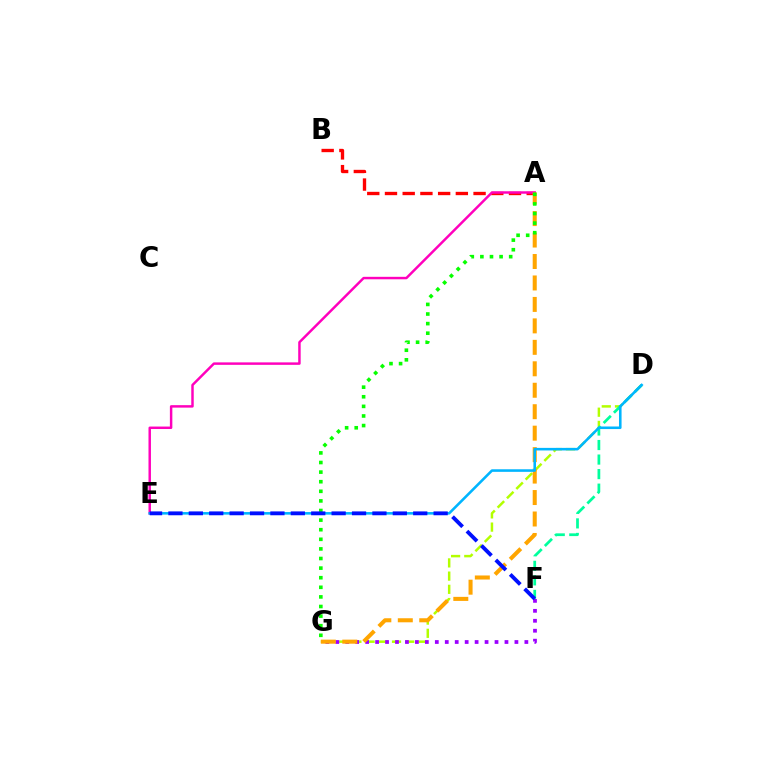{('D', 'G'): [{'color': '#b3ff00', 'line_style': 'dashed', 'thickness': 1.79}], ('A', 'B'): [{'color': '#ff0000', 'line_style': 'dashed', 'thickness': 2.41}], ('D', 'F'): [{'color': '#00ff9d', 'line_style': 'dashed', 'thickness': 1.97}], ('A', 'E'): [{'color': '#ff00bd', 'line_style': 'solid', 'thickness': 1.77}], ('F', 'G'): [{'color': '#9b00ff', 'line_style': 'dotted', 'thickness': 2.7}], ('A', 'G'): [{'color': '#ffa500', 'line_style': 'dashed', 'thickness': 2.92}, {'color': '#08ff00', 'line_style': 'dotted', 'thickness': 2.61}], ('D', 'E'): [{'color': '#00b5ff', 'line_style': 'solid', 'thickness': 1.85}], ('E', 'F'): [{'color': '#0010ff', 'line_style': 'dashed', 'thickness': 2.77}]}